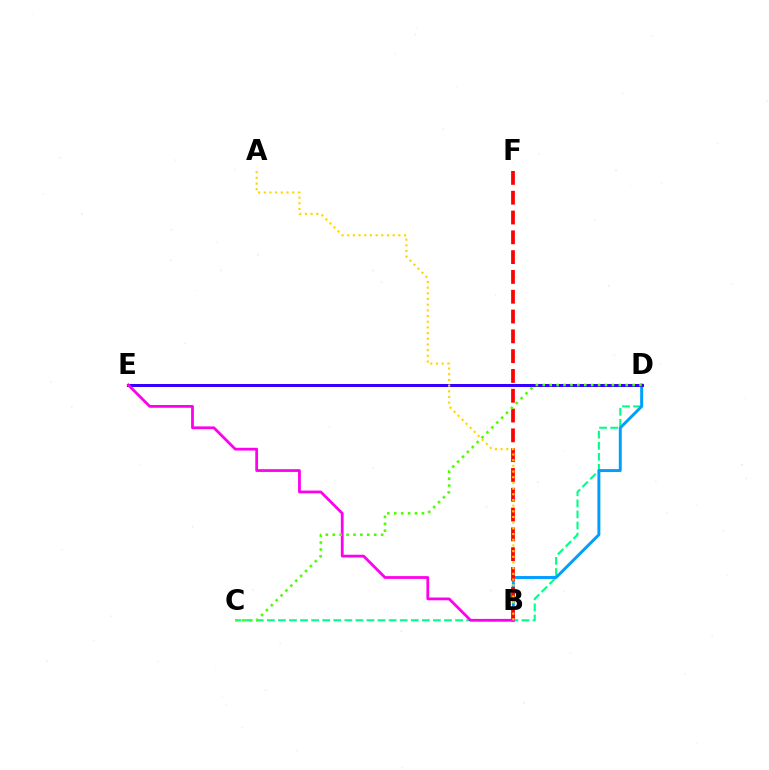{('C', 'D'): [{'color': '#00ff86', 'line_style': 'dashed', 'thickness': 1.5}, {'color': '#4fff00', 'line_style': 'dotted', 'thickness': 1.88}], ('B', 'D'): [{'color': '#009eff', 'line_style': 'solid', 'thickness': 2.11}], ('D', 'E'): [{'color': '#3700ff', 'line_style': 'solid', 'thickness': 2.15}], ('B', 'F'): [{'color': '#ff0000', 'line_style': 'dashed', 'thickness': 2.69}], ('B', 'E'): [{'color': '#ff00ed', 'line_style': 'solid', 'thickness': 2.0}], ('A', 'B'): [{'color': '#ffd500', 'line_style': 'dotted', 'thickness': 1.54}]}